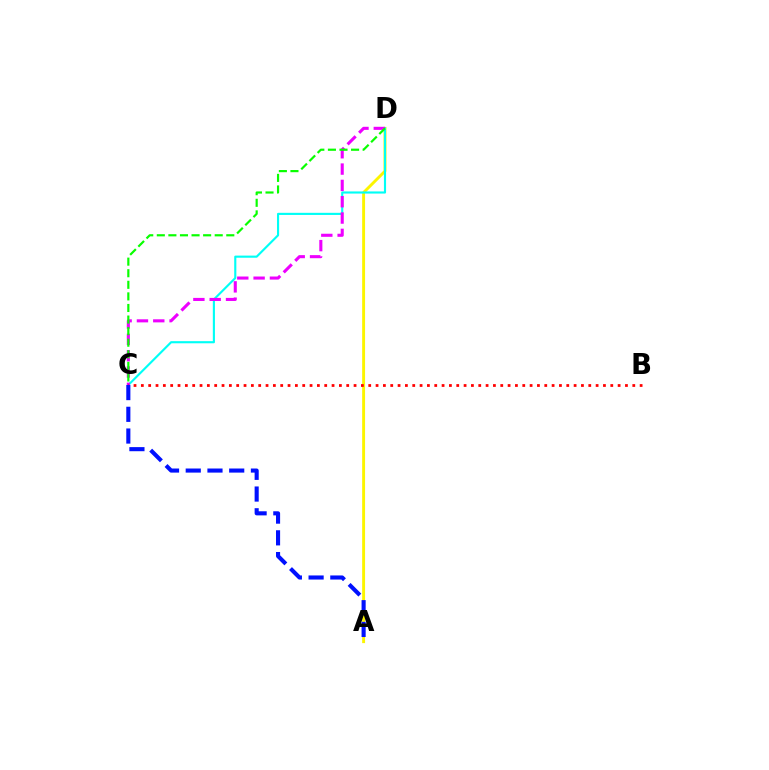{('A', 'D'): [{'color': '#fcf500', 'line_style': 'solid', 'thickness': 2.09}], ('C', 'D'): [{'color': '#00fff6', 'line_style': 'solid', 'thickness': 1.54}, {'color': '#ee00ff', 'line_style': 'dashed', 'thickness': 2.22}, {'color': '#08ff00', 'line_style': 'dashed', 'thickness': 1.57}], ('B', 'C'): [{'color': '#ff0000', 'line_style': 'dotted', 'thickness': 1.99}], ('A', 'C'): [{'color': '#0010ff', 'line_style': 'dashed', 'thickness': 2.95}]}